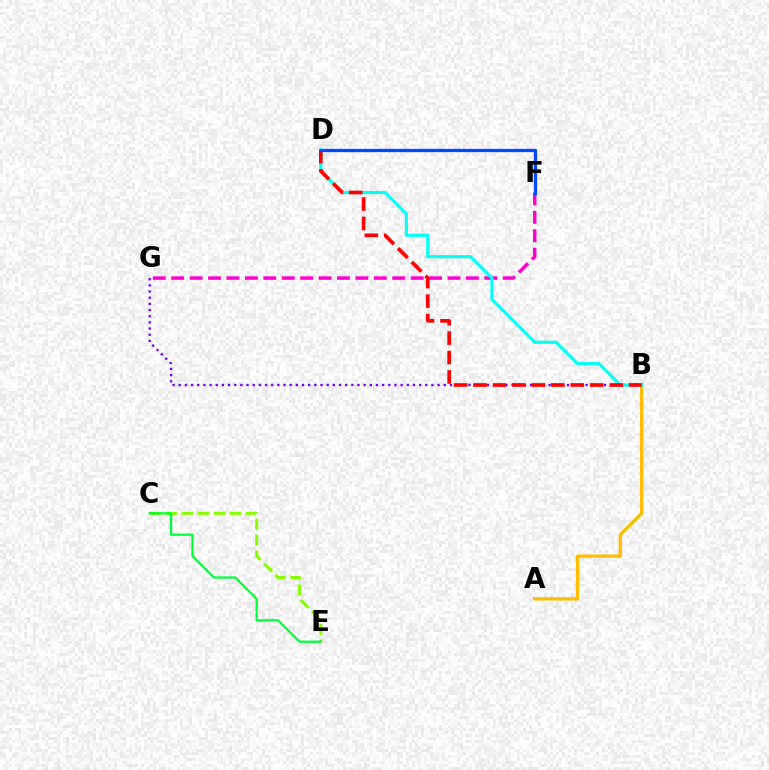{('C', 'E'): [{'color': '#84ff00', 'line_style': 'dashed', 'thickness': 2.18}, {'color': '#00ff39', 'line_style': 'solid', 'thickness': 1.62}], ('B', 'G'): [{'color': '#7200ff', 'line_style': 'dotted', 'thickness': 1.67}], ('F', 'G'): [{'color': '#ff00cf', 'line_style': 'dashed', 'thickness': 2.5}], ('A', 'B'): [{'color': '#ffbd00', 'line_style': 'solid', 'thickness': 2.35}], ('B', 'D'): [{'color': '#00fff6', 'line_style': 'solid', 'thickness': 2.25}, {'color': '#ff0000', 'line_style': 'dashed', 'thickness': 2.64}], ('D', 'F'): [{'color': '#004bff', 'line_style': 'solid', 'thickness': 2.36}]}